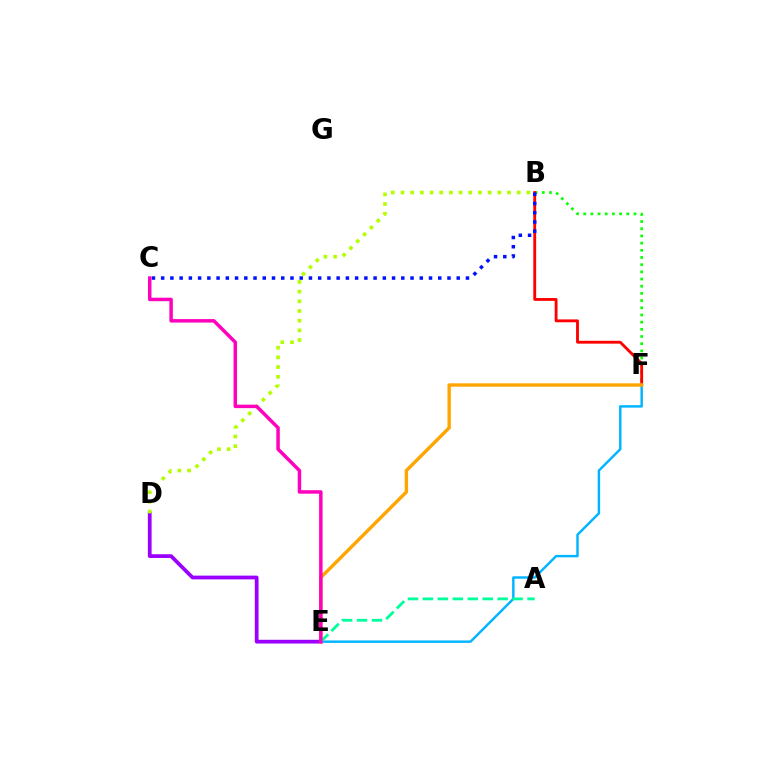{('B', 'F'): [{'color': '#08ff00', 'line_style': 'dotted', 'thickness': 1.95}, {'color': '#ff0000', 'line_style': 'solid', 'thickness': 2.05}], ('D', 'E'): [{'color': '#9b00ff', 'line_style': 'solid', 'thickness': 2.7}], ('E', 'F'): [{'color': '#00b5ff', 'line_style': 'solid', 'thickness': 1.76}, {'color': '#ffa500', 'line_style': 'solid', 'thickness': 2.44}], ('B', 'D'): [{'color': '#b3ff00', 'line_style': 'dotted', 'thickness': 2.63}], ('B', 'C'): [{'color': '#0010ff', 'line_style': 'dotted', 'thickness': 2.51}], ('A', 'E'): [{'color': '#00ff9d', 'line_style': 'dashed', 'thickness': 2.03}], ('C', 'E'): [{'color': '#ff00bd', 'line_style': 'solid', 'thickness': 2.5}]}